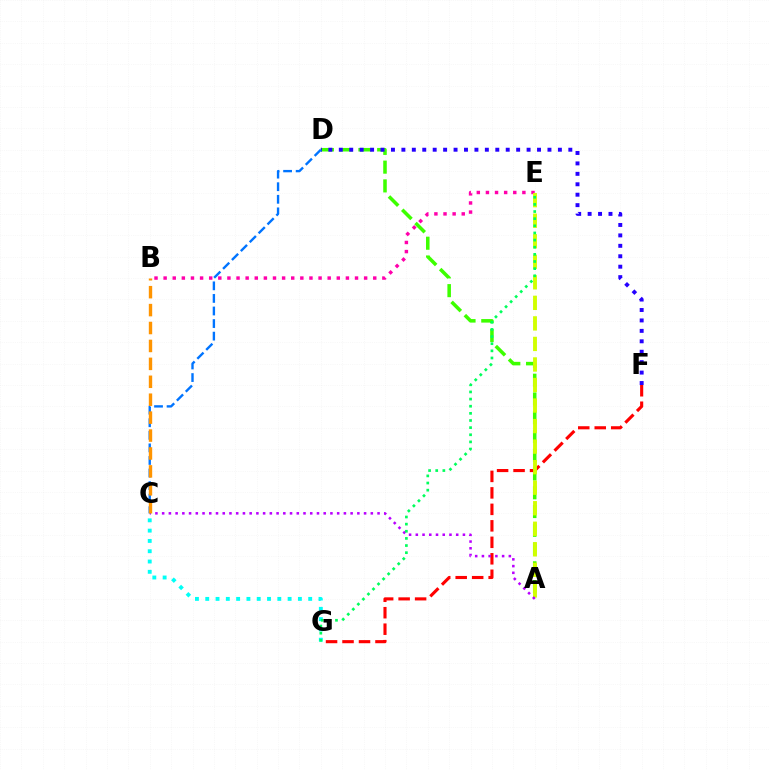{('A', 'D'): [{'color': '#3dff00', 'line_style': 'dashed', 'thickness': 2.55}], ('F', 'G'): [{'color': '#ff0000', 'line_style': 'dashed', 'thickness': 2.24}], ('B', 'E'): [{'color': '#ff00ac', 'line_style': 'dotted', 'thickness': 2.48}], ('D', 'F'): [{'color': '#2500ff', 'line_style': 'dotted', 'thickness': 2.83}], ('C', 'G'): [{'color': '#00fff6', 'line_style': 'dotted', 'thickness': 2.8}], ('A', 'E'): [{'color': '#d1ff00', 'line_style': 'dashed', 'thickness': 2.79}], ('A', 'C'): [{'color': '#b900ff', 'line_style': 'dotted', 'thickness': 1.83}], ('C', 'D'): [{'color': '#0074ff', 'line_style': 'dashed', 'thickness': 1.71}], ('E', 'G'): [{'color': '#00ff5c', 'line_style': 'dotted', 'thickness': 1.94}], ('B', 'C'): [{'color': '#ff9400', 'line_style': 'dashed', 'thickness': 2.43}]}